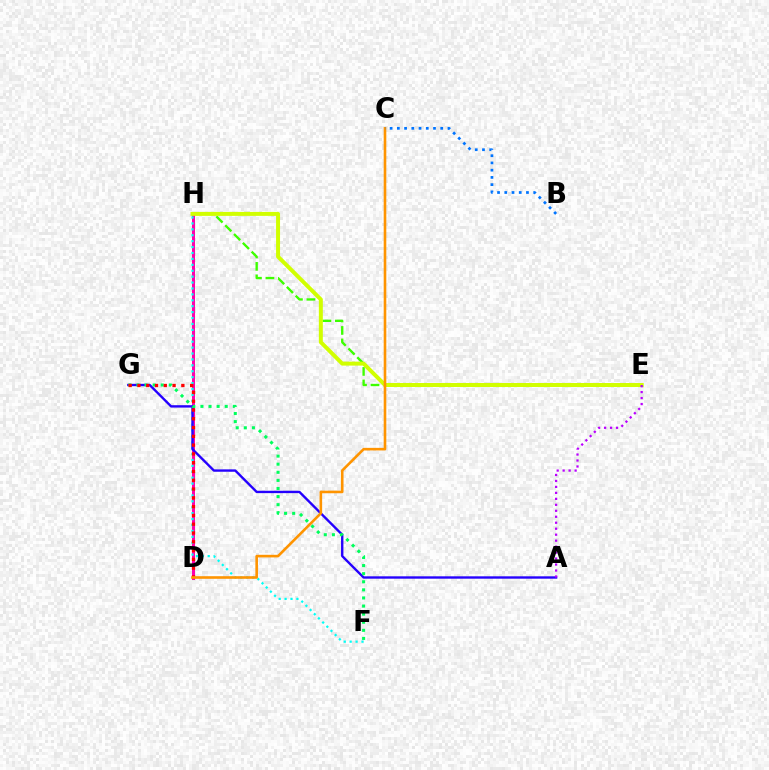{('E', 'H'): [{'color': '#3dff00', 'line_style': 'dashed', 'thickness': 1.69}, {'color': '#d1ff00', 'line_style': 'solid', 'thickness': 2.86}], ('D', 'H'): [{'color': '#ff00ac', 'line_style': 'solid', 'thickness': 2.16}], ('F', 'H'): [{'color': '#00fff6', 'line_style': 'dotted', 'thickness': 1.61}], ('A', 'G'): [{'color': '#2500ff', 'line_style': 'solid', 'thickness': 1.71}], ('A', 'E'): [{'color': '#b900ff', 'line_style': 'dotted', 'thickness': 1.62}], ('F', 'G'): [{'color': '#00ff5c', 'line_style': 'dotted', 'thickness': 2.2}], ('D', 'G'): [{'color': '#ff0000', 'line_style': 'dotted', 'thickness': 2.39}], ('C', 'D'): [{'color': '#ff9400', 'line_style': 'solid', 'thickness': 1.88}], ('B', 'C'): [{'color': '#0074ff', 'line_style': 'dotted', 'thickness': 1.96}]}